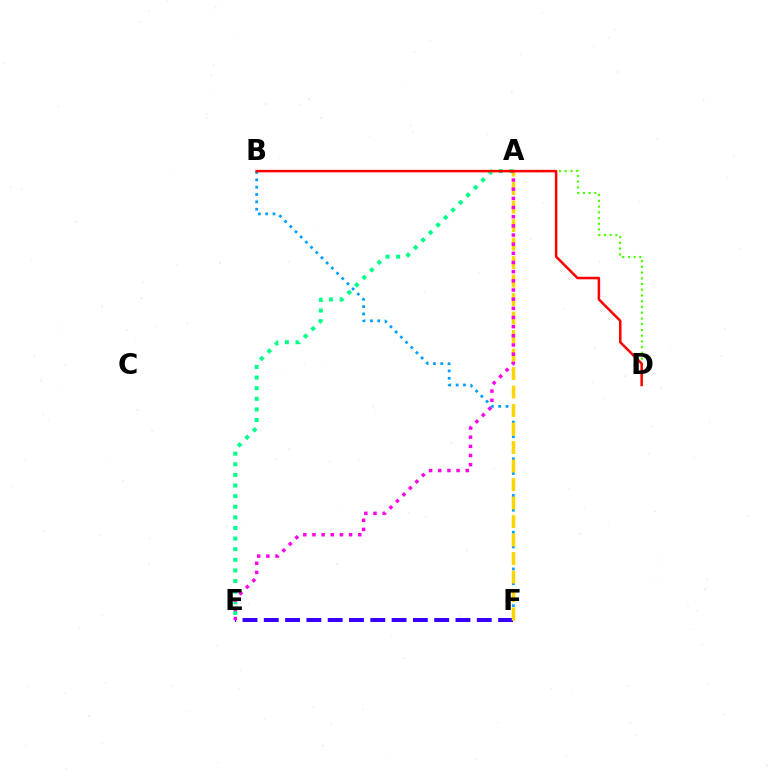{('B', 'F'): [{'color': '#009eff', 'line_style': 'dotted', 'thickness': 2.0}], ('E', 'F'): [{'color': '#3700ff', 'line_style': 'dashed', 'thickness': 2.89}], ('A', 'E'): [{'color': '#00ff86', 'line_style': 'dotted', 'thickness': 2.88}, {'color': '#ff00ed', 'line_style': 'dotted', 'thickness': 2.49}], ('A', 'D'): [{'color': '#4fff00', 'line_style': 'dotted', 'thickness': 1.56}], ('A', 'F'): [{'color': '#ffd500', 'line_style': 'dashed', 'thickness': 2.51}], ('B', 'D'): [{'color': '#ff0000', 'line_style': 'solid', 'thickness': 1.8}]}